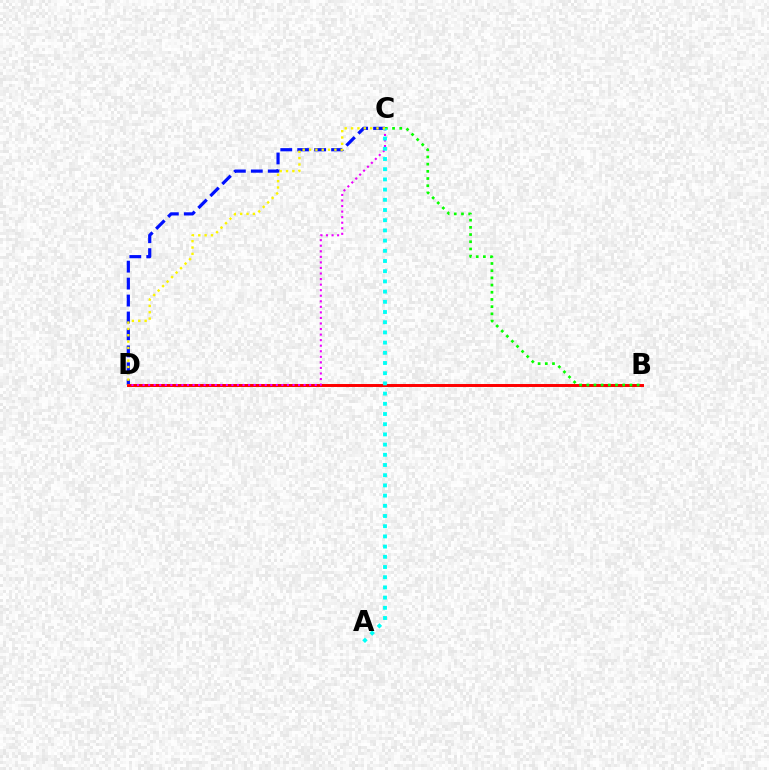{('C', 'D'): [{'color': '#0010ff', 'line_style': 'dashed', 'thickness': 2.3}, {'color': '#ee00ff', 'line_style': 'dotted', 'thickness': 1.51}, {'color': '#fcf500', 'line_style': 'dotted', 'thickness': 1.72}], ('B', 'D'): [{'color': '#ff0000', 'line_style': 'solid', 'thickness': 2.13}], ('B', 'C'): [{'color': '#08ff00', 'line_style': 'dotted', 'thickness': 1.95}], ('A', 'C'): [{'color': '#00fff6', 'line_style': 'dotted', 'thickness': 2.77}]}